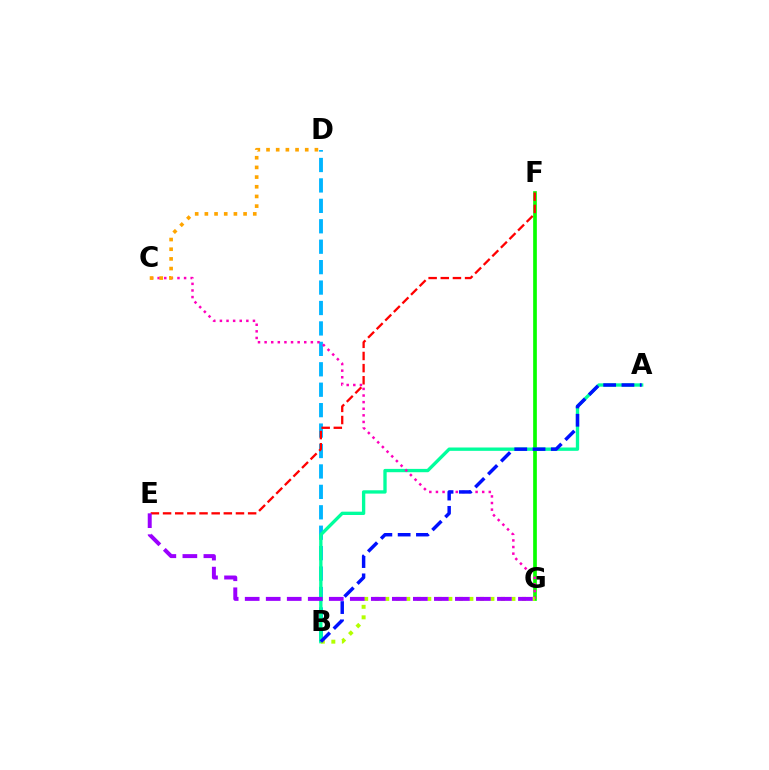{('F', 'G'): [{'color': '#08ff00', 'line_style': 'solid', 'thickness': 2.65}], ('B', 'D'): [{'color': '#00b5ff', 'line_style': 'dashed', 'thickness': 2.78}], ('A', 'B'): [{'color': '#00ff9d', 'line_style': 'solid', 'thickness': 2.4}, {'color': '#0010ff', 'line_style': 'dashed', 'thickness': 2.48}], ('C', 'G'): [{'color': '#ff00bd', 'line_style': 'dotted', 'thickness': 1.8}], ('B', 'G'): [{'color': '#b3ff00', 'line_style': 'dotted', 'thickness': 2.86}], ('E', 'F'): [{'color': '#ff0000', 'line_style': 'dashed', 'thickness': 1.65}], ('C', 'D'): [{'color': '#ffa500', 'line_style': 'dotted', 'thickness': 2.63}], ('E', 'G'): [{'color': '#9b00ff', 'line_style': 'dashed', 'thickness': 2.86}]}